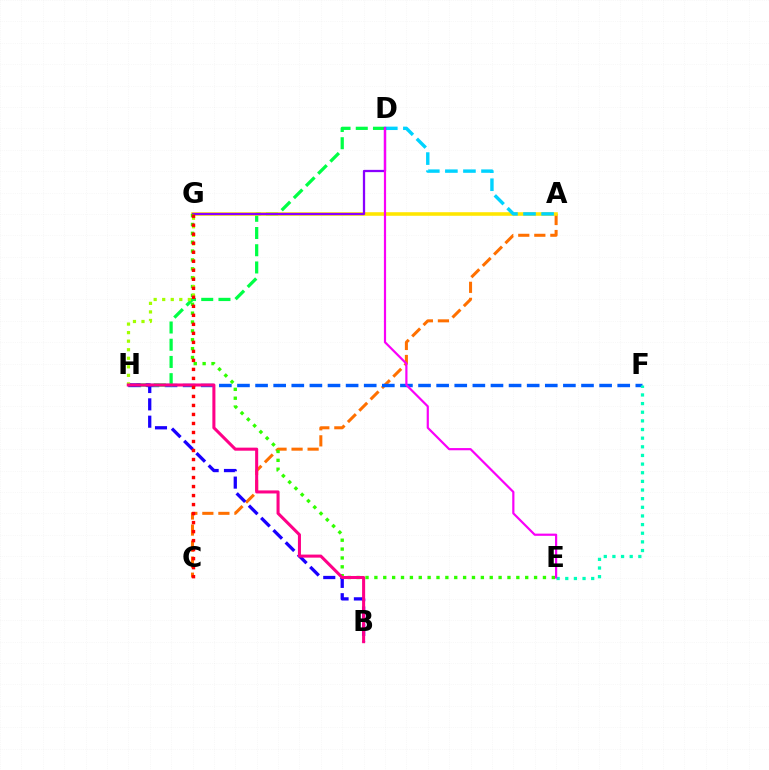{('A', 'C'): [{'color': '#ff7000', 'line_style': 'dashed', 'thickness': 2.18}], ('F', 'H'): [{'color': '#005dff', 'line_style': 'dashed', 'thickness': 2.46}], ('D', 'H'): [{'color': '#00ff45', 'line_style': 'dashed', 'thickness': 2.34}], ('A', 'G'): [{'color': '#ffe600', 'line_style': 'solid', 'thickness': 2.58}], ('A', 'D'): [{'color': '#00d3ff', 'line_style': 'dashed', 'thickness': 2.45}], ('D', 'G'): [{'color': '#8a00ff', 'line_style': 'solid', 'thickness': 1.63}], ('B', 'H'): [{'color': '#1900ff', 'line_style': 'dashed', 'thickness': 2.36}, {'color': '#ff0088', 'line_style': 'solid', 'thickness': 2.2}], ('E', 'G'): [{'color': '#31ff00', 'line_style': 'dotted', 'thickness': 2.41}], ('E', 'F'): [{'color': '#00ffbb', 'line_style': 'dotted', 'thickness': 2.35}], ('G', 'H'): [{'color': '#a2ff00', 'line_style': 'dotted', 'thickness': 2.32}], ('C', 'G'): [{'color': '#ff0000', 'line_style': 'dotted', 'thickness': 2.45}], ('D', 'E'): [{'color': '#fa00f9', 'line_style': 'solid', 'thickness': 1.58}]}